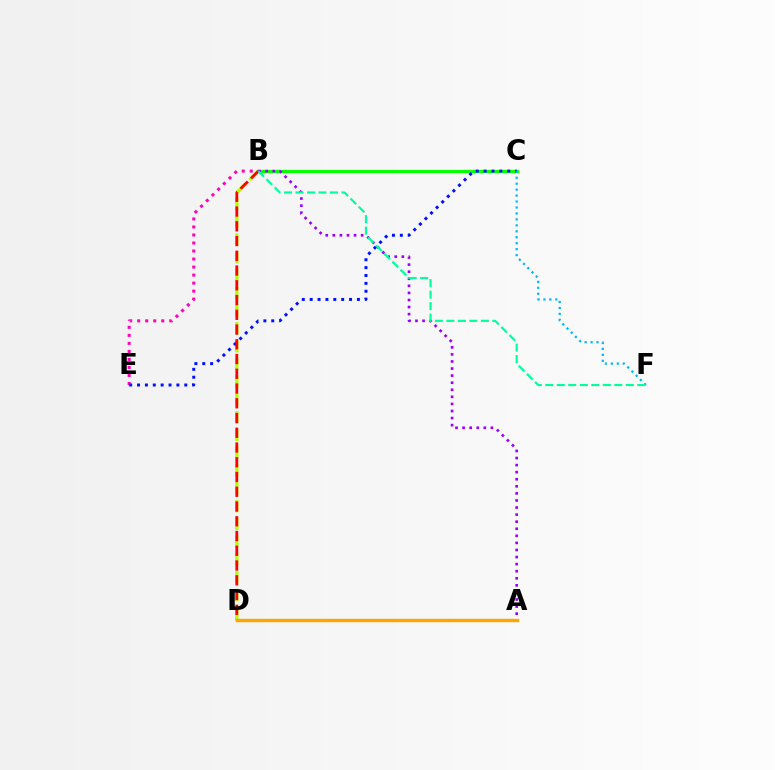{('B', 'C'): [{'color': '#08ff00', 'line_style': 'solid', 'thickness': 2.34}], ('B', 'D'): [{'color': '#b3ff00', 'line_style': 'dashed', 'thickness': 2.41}, {'color': '#ff0000', 'line_style': 'dashed', 'thickness': 2.0}], ('B', 'E'): [{'color': '#ff00bd', 'line_style': 'dotted', 'thickness': 2.18}], ('A', 'B'): [{'color': '#9b00ff', 'line_style': 'dotted', 'thickness': 1.92}], ('C', 'E'): [{'color': '#0010ff', 'line_style': 'dotted', 'thickness': 2.14}], ('C', 'F'): [{'color': '#00b5ff', 'line_style': 'dotted', 'thickness': 1.62}], ('B', 'F'): [{'color': '#00ff9d', 'line_style': 'dashed', 'thickness': 1.56}], ('A', 'D'): [{'color': '#ffa500', 'line_style': 'solid', 'thickness': 2.46}]}